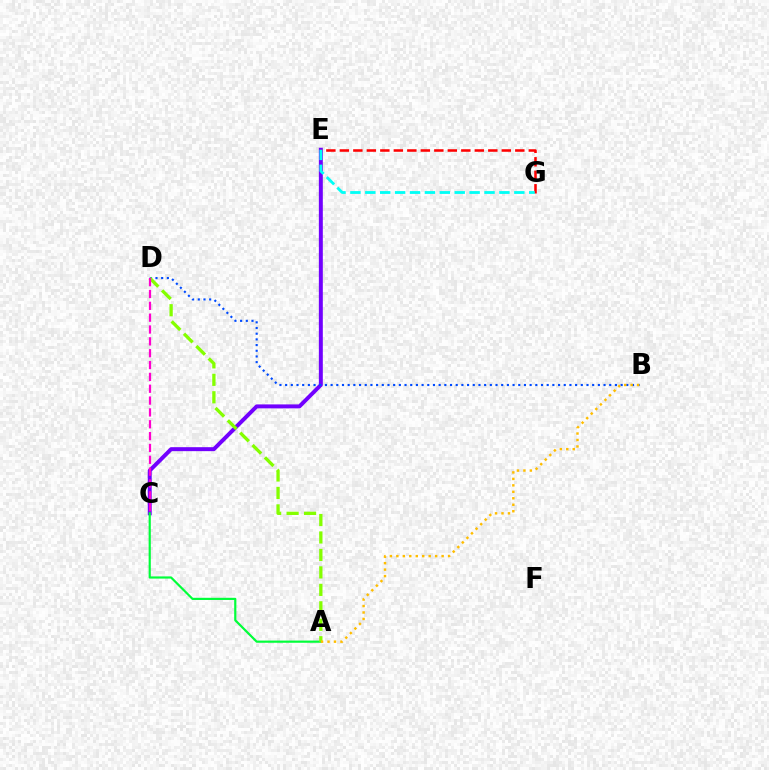{('C', 'E'): [{'color': '#7200ff', 'line_style': 'solid', 'thickness': 2.85}], ('A', 'C'): [{'color': '#00ff39', 'line_style': 'solid', 'thickness': 1.57}], ('B', 'D'): [{'color': '#004bff', 'line_style': 'dotted', 'thickness': 1.54}], ('A', 'D'): [{'color': '#84ff00', 'line_style': 'dashed', 'thickness': 2.37}], ('E', 'G'): [{'color': '#ff0000', 'line_style': 'dashed', 'thickness': 1.83}, {'color': '#00fff6', 'line_style': 'dashed', 'thickness': 2.02}], ('C', 'D'): [{'color': '#ff00cf', 'line_style': 'dashed', 'thickness': 1.61}], ('A', 'B'): [{'color': '#ffbd00', 'line_style': 'dotted', 'thickness': 1.76}]}